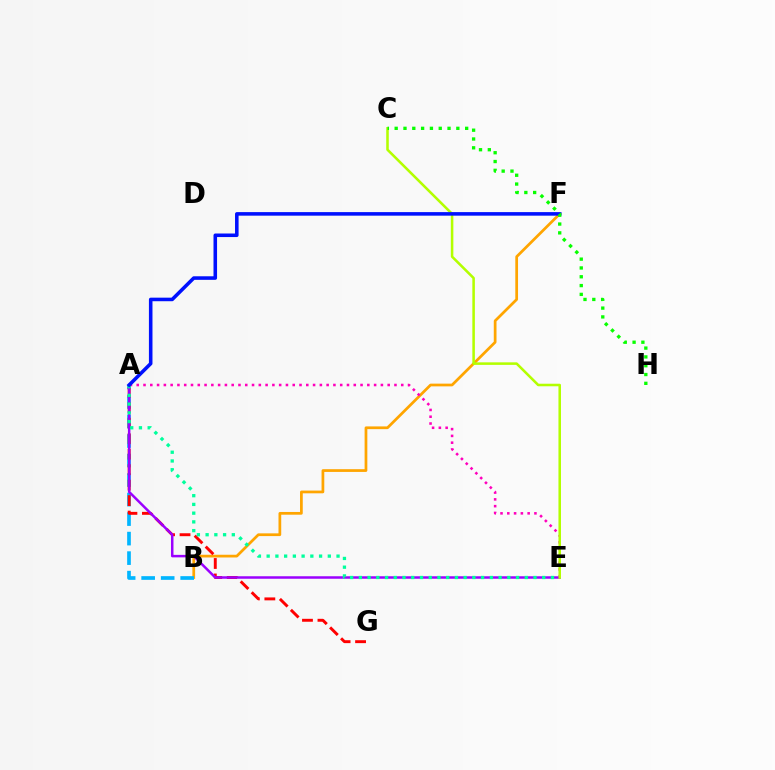{('B', 'F'): [{'color': '#ffa500', 'line_style': 'solid', 'thickness': 1.97}], ('A', 'B'): [{'color': '#00b5ff', 'line_style': 'dashed', 'thickness': 2.65}], ('A', 'G'): [{'color': '#ff0000', 'line_style': 'dashed', 'thickness': 2.1}], ('A', 'E'): [{'color': '#ff00bd', 'line_style': 'dotted', 'thickness': 1.84}, {'color': '#9b00ff', 'line_style': 'solid', 'thickness': 1.79}, {'color': '#00ff9d', 'line_style': 'dotted', 'thickness': 2.37}], ('C', 'E'): [{'color': '#b3ff00', 'line_style': 'solid', 'thickness': 1.83}], ('A', 'F'): [{'color': '#0010ff', 'line_style': 'solid', 'thickness': 2.56}], ('C', 'H'): [{'color': '#08ff00', 'line_style': 'dotted', 'thickness': 2.39}]}